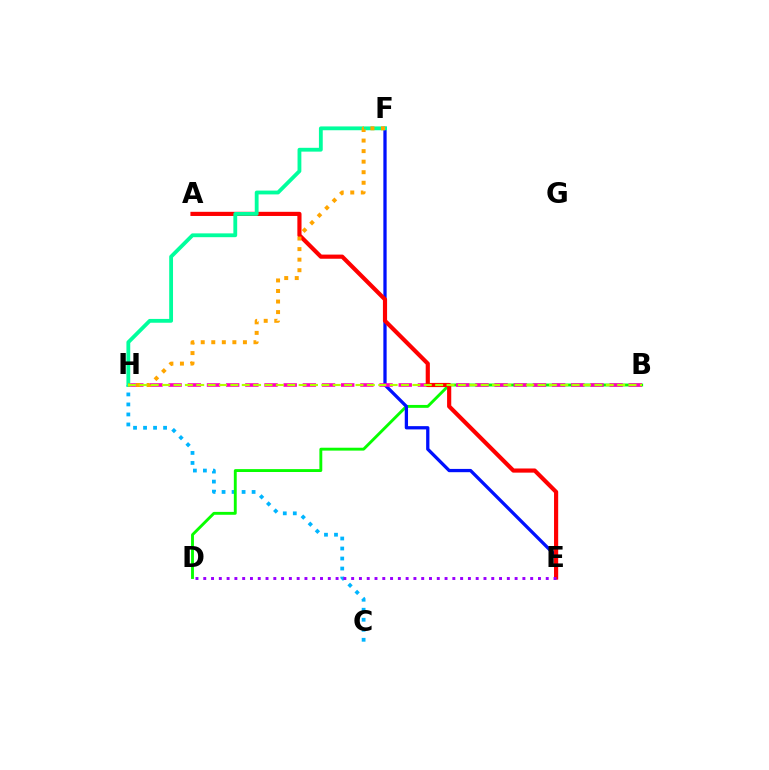{('C', 'H'): [{'color': '#00b5ff', 'line_style': 'dotted', 'thickness': 2.72}], ('B', 'D'): [{'color': '#08ff00', 'line_style': 'solid', 'thickness': 2.08}], ('E', 'F'): [{'color': '#0010ff', 'line_style': 'solid', 'thickness': 2.36}], ('B', 'H'): [{'color': '#ff00bd', 'line_style': 'dashed', 'thickness': 2.6}, {'color': '#b3ff00', 'line_style': 'dashed', 'thickness': 1.55}], ('A', 'E'): [{'color': '#ff0000', 'line_style': 'solid', 'thickness': 2.99}], ('F', 'H'): [{'color': '#00ff9d', 'line_style': 'solid', 'thickness': 2.75}, {'color': '#ffa500', 'line_style': 'dotted', 'thickness': 2.87}], ('D', 'E'): [{'color': '#9b00ff', 'line_style': 'dotted', 'thickness': 2.11}]}